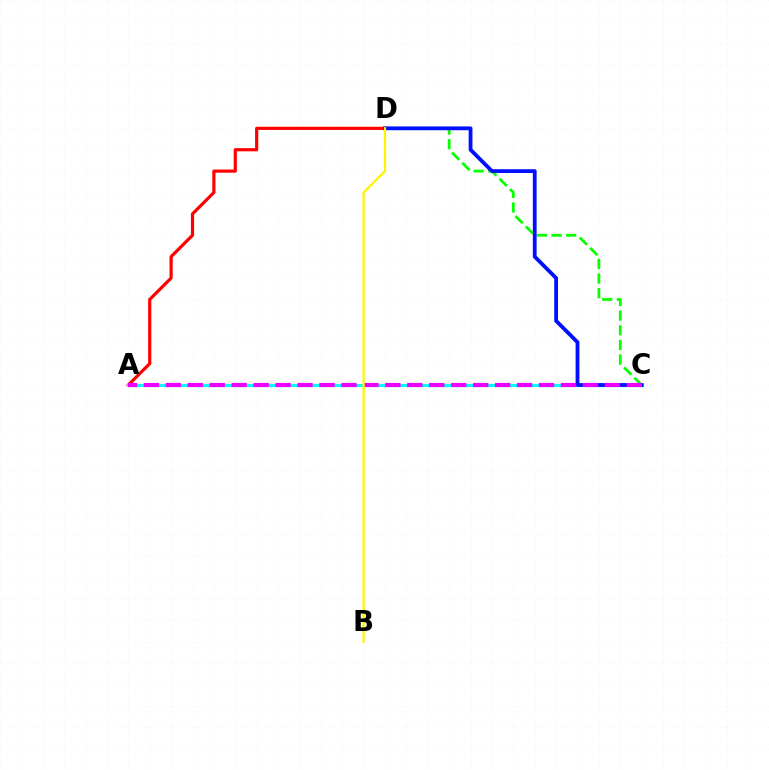{('C', 'D'): [{'color': '#08ff00', 'line_style': 'dashed', 'thickness': 1.99}, {'color': '#0010ff', 'line_style': 'solid', 'thickness': 2.74}], ('A', 'D'): [{'color': '#ff0000', 'line_style': 'solid', 'thickness': 2.29}], ('A', 'C'): [{'color': '#00fff6', 'line_style': 'solid', 'thickness': 2.29}, {'color': '#ee00ff', 'line_style': 'dashed', 'thickness': 2.98}], ('B', 'D'): [{'color': '#fcf500', 'line_style': 'solid', 'thickness': 1.61}]}